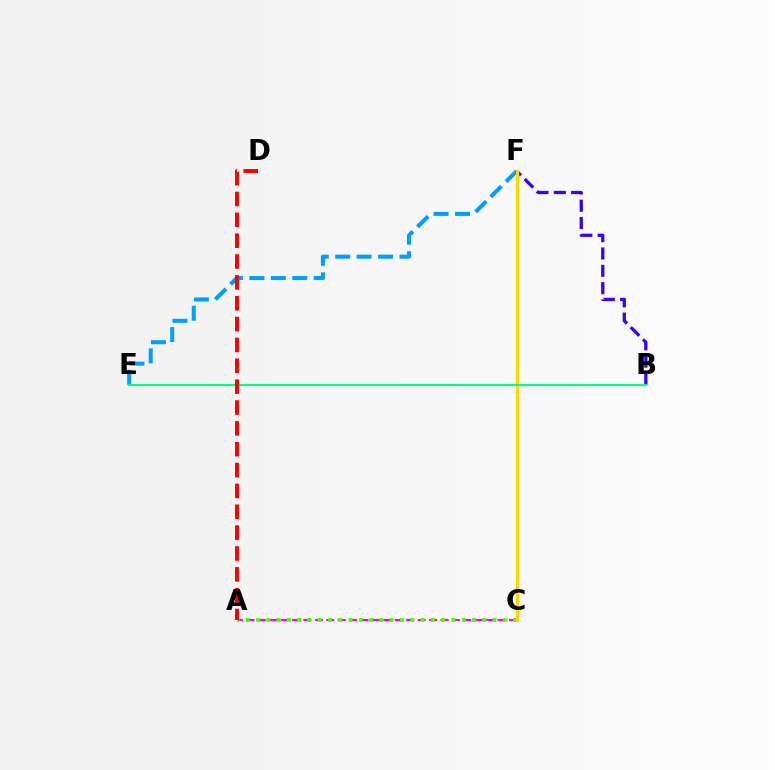{('E', 'F'): [{'color': '#009eff', 'line_style': 'dashed', 'thickness': 2.91}], ('A', 'C'): [{'color': '#ff00ed', 'line_style': 'dashed', 'thickness': 1.55}, {'color': '#4fff00', 'line_style': 'dotted', 'thickness': 2.79}], ('B', 'F'): [{'color': '#3700ff', 'line_style': 'dashed', 'thickness': 2.35}], ('C', 'F'): [{'color': '#ffd500', 'line_style': 'solid', 'thickness': 2.27}], ('B', 'E'): [{'color': '#00ff86', 'line_style': 'solid', 'thickness': 1.53}], ('A', 'D'): [{'color': '#ff0000', 'line_style': 'dashed', 'thickness': 2.83}]}